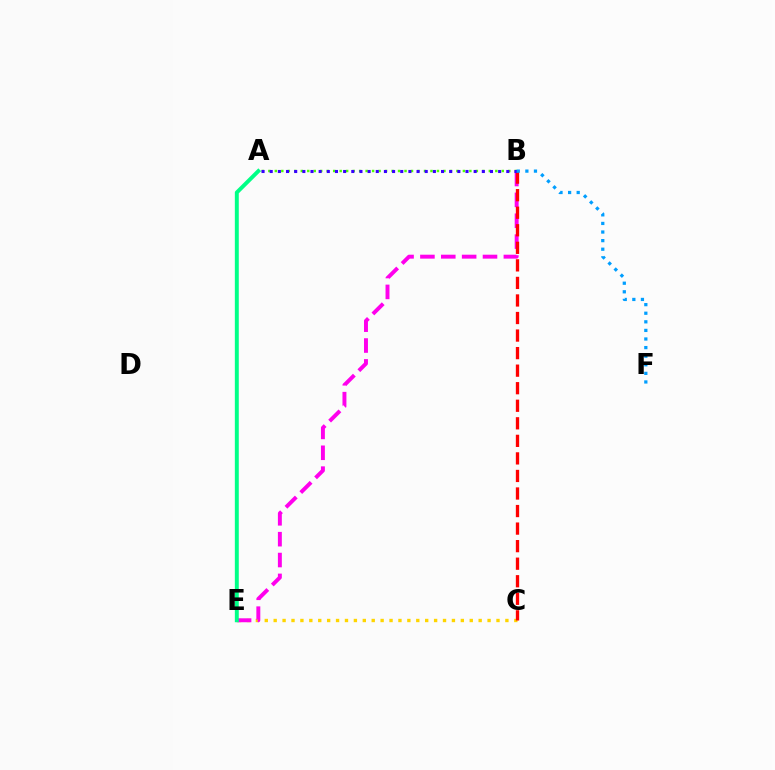{('A', 'B'): [{'color': '#4fff00', 'line_style': 'dotted', 'thickness': 1.76}, {'color': '#3700ff', 'line_style': 'dotted', 'thickness': 2.22}], ('C', 'E'): [{'color': '#ffd500', 'line_style': 'dotted', 'thickness': 2.42}], ('B', 'E'): [{'color': '#ff00ed', 'line_style': 'dashed', 'thickness': 2.83}], ('A', 'E'): [{'color': '#00ff86', 'line_style': 'solid', 'thickness': 2.83}], ('B', 'C'): [{'color': '#ff0000', 'line_style': 'dashed', 'thickness': 2.38}], ('B', 'F'): [{'color': '#009eff', 'line_style': 'dotted', 'thickness': 2.33}]}